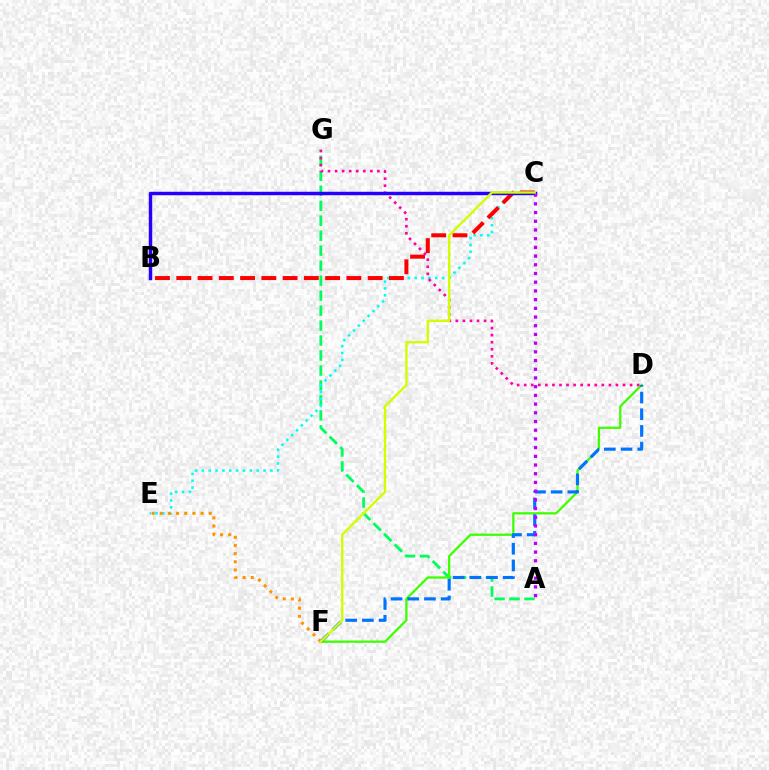{('A', 'G'): [{'color': '#00ff5c', 'line_style': 'dashed', 'thickness': 2.03}], ('C', 'E'): [{'color': '#00fff6', 'line_style': 'dotted', 'thickness': 1.86}], ('B', 'C'): [{'color': '#ff0000', 'line_style': 'dashed', 'thickness': 2.89}, {'color': '#2500ff', 'line_style': 'solid', 'thickness': 2.49}], ('D', 'F'): [{'color': '#3dff00', 'line_style': 'solid', 'thickness': 1.64}, {'color': '#0074ff', 'line_style': 'dashed', 'thickness': 2.27}], ('D', 'G'): [{'color': '#ff00ac', 'line_style': 'dotted', 'thickness': 1.92}], ('A', 'C'): [{'color': '#b900ff', 'line_style': 'dotted', 'thickness': 2.37}], ('E', 'F'): [{'color': '#ff9400', 'line_style': 'dotted', 'thickness': 2.22}], ('C', 'F'): [{'color': '#d1ff00', 'line_style': 'solid', 'thickness': 1.71}]}